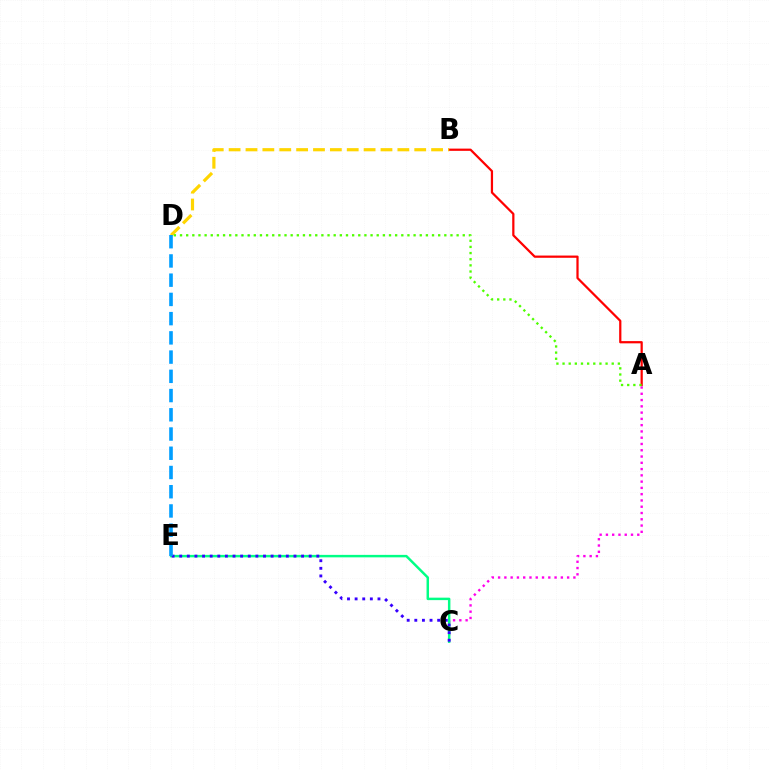{('A', 'B'): [{'color': '#ff0000', 'line_style': 'solid', 'thickness': 1.61}], ('A', 'C'): [{'color': '#ff00ed', 'line_style': 'dotted', 'thickness': 1.7}], ('C', 'E'): [{'color': '#00ff86', 'line_style': 'solid', 'thickness': 1.78}, {'color': '#3700ff', 'line_style': 'dotted', 'thickness': 2.07}], ('B', 'D'): [{'color': '#ffd500', 'line_style': 'dashed', 'thickness': 2.29}], ('D', 'E'): [{'color': '#009eff', 'line_style': 'dashed', 'thickness': 2.61}], ('A', 'D'): [{'color': '#4fff00', 'line_style': 'dotted', 'thickness': 1.67}]}